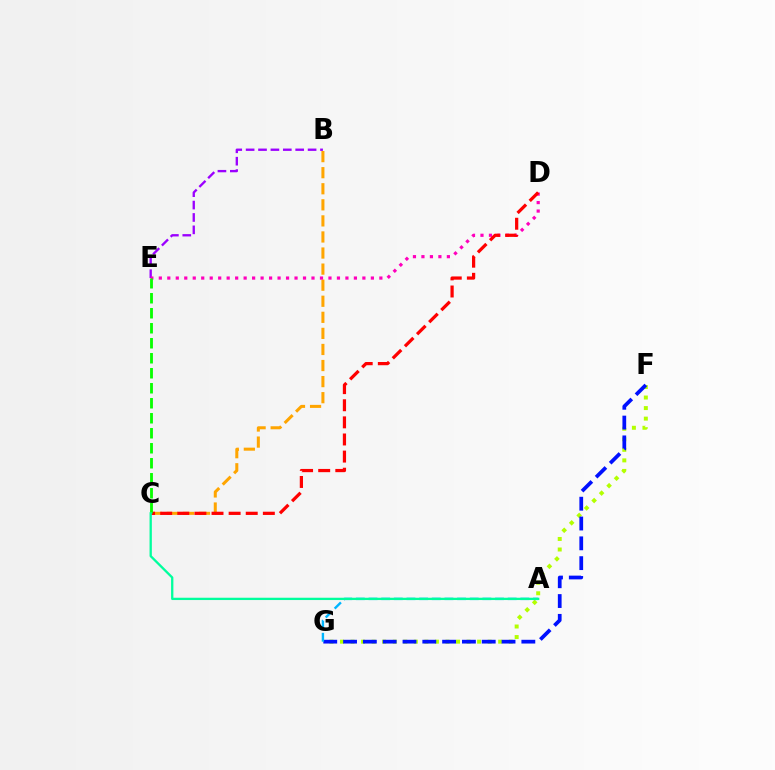{('B', 'C'): [{'color': '#ffa500', 'line_style': 'dashed', 'thickness': 2.18}], ('B', 'E'): [{'color': '#9b00ff', 'line_style': 'dashed', 'thickness': 1.68}], ('D', 'E'): [{'color': '#ff00bd', 'line_style': 'dotted', 'thickness': 2.3}], ('F', 'G'): [{'color': '#b3ff00', 'line_style': 'dotted', 'thickness': 2.87}, {'color': '#0010ff', 'line_style': 'dashed', 'thickness': 2.69}], ('C', 'D'): [{'color': '#ff0000', 'line_style': 'dashed', 'thickness': 2.32}], ('A', 'G'): [{'color': '#00b5ff', 'line_style': 'dashed', 'thickness': 1.72}], ('C', 'E'): [{'color': '#08ff00', 'line_style': 'dashed', 'thickness': 2.04}], ('A', 'C'): [{'color': '#00ff9d', 'line_style': 'solid', 'thickness': 1.66}]}